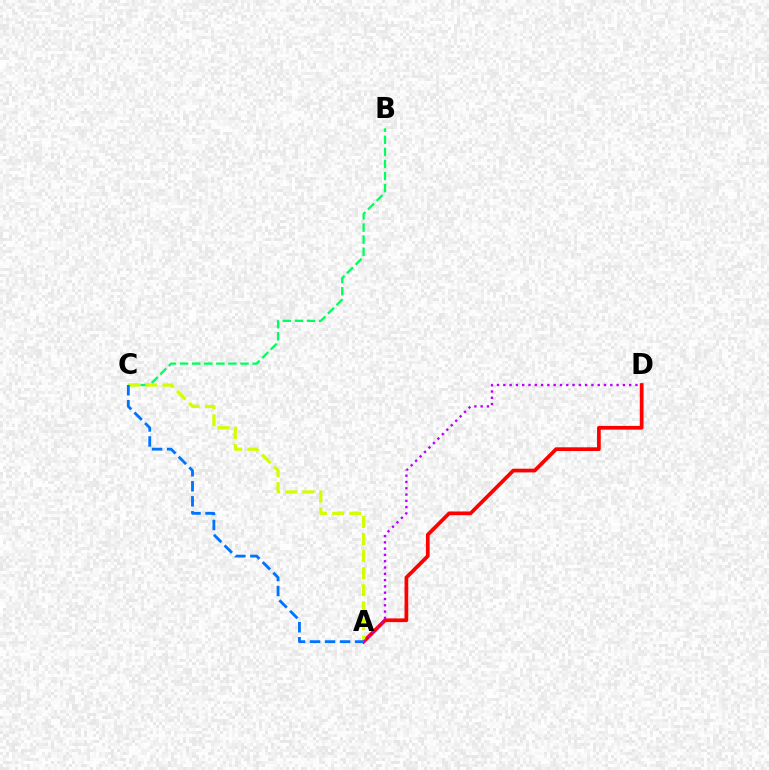{('B', 'C'): [{'color': '#00ff5c', 'line_style': 'dashed', 'thickness': 1.64}], ('A', 'D'): [{'color': '#ff0000', 'line_style': 'solid', 'thickness': 2.68}, {'color': '#b900ff', 'line_style': 'dotted', 'thickness': 1.71}], ('A', 'C'): [{'color': '#d1ff00', 'line_style': 'dashed', 'thickness': 2.32}, {'color': '#0074ff', 'line_style': 'dashed', 'thickness': 2.04}]}